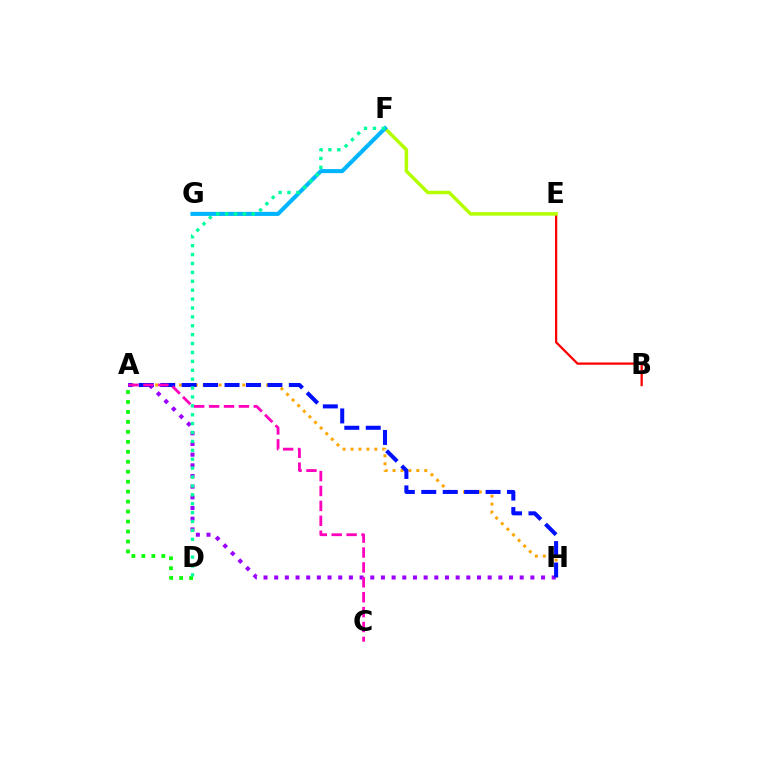{('A', 'H'): [{'color': '#ffa500', 'line_style': 'dotted', 'thickness': 2.15}, {'color': '#9b00ff', 'line_style': 'dotted', 'thickness': 2.9}, {'color': '#0010ff', 'line_style': 'dashed', 'thickness': 2.91}], ('B', 'E'): [{'color': '#ff0000', 'line_style': 'solid', 'thickness': 1.63}], ('E', 'F'): [{'color': '#b3ff00', 'line_style': 'solid', 'thickness': 2.51}], ('F', 'G'): [{'color': '#00b5ff', 'line_style': 'solid', 'thickness': 2.94}], ('A', 'D'): [{'color': '#08ff00', 'line_style': 'dotted', 'thickness': 2.71}], ('D', 'F'): [{'color': '#00ff9d', 'line_style': 'dotted', 'thickness': 2.42}], ('A', 'C'): [{'color': '#ff00bd', 'line_style': 'dashed', 'thickness': 2.02}]}